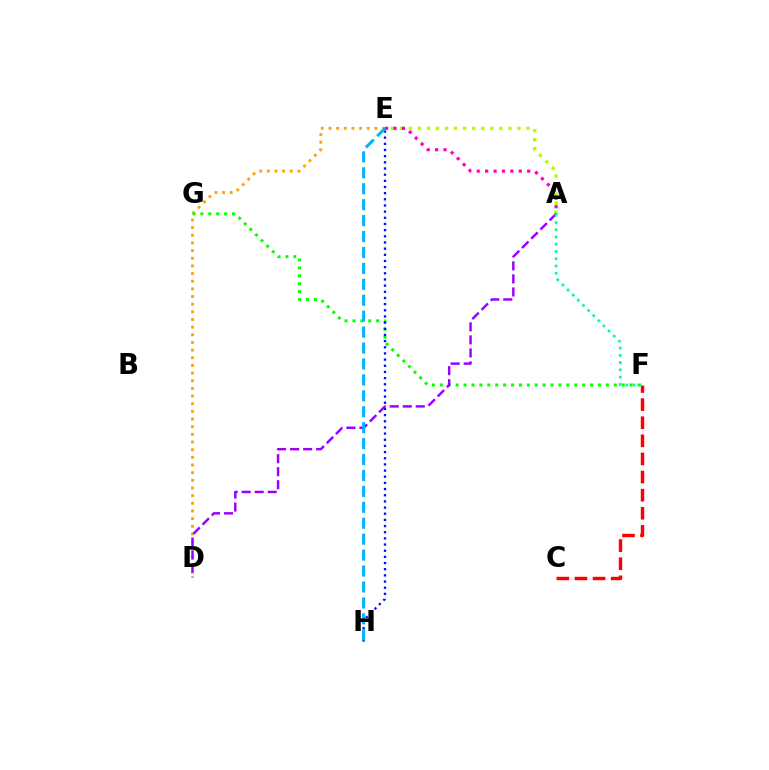{('A', 'E'): [{'color': '#b3ff00', 'line_style': 'dotted', 'thickness': 2.46}, {'color': '#ff00bd', 'line_style': 'dotted', 'thickness': 2.29}], ('D', 'E'): [{'color': '#ffa500', 'line_style': 'dotted', 'thickness': 2.08}], ('F', 'G'): [{'color': '#08ff00', 'line_style': 'dotted', 'thickness': 2.15}], ('C', 'F'): [{'color': '#ff0000', 'line_style': 'dashed', 'thickness': 2.46}], ('E', 'H'): [{'color': '#0010ff', 'line_style': 'dotted', 'thickness': 1.68}, {'color': '#00b5ff', 'line_style': 'dashed', 'thickness': 2.16}], ('A', 'D'): [{'color': '#9b00ff', 'line_style': 'dashed', 'thickness': 1.77}], ('A', 'F'): [{'color': '#00ff9d', 'line_style': 'dotted', 'thickness': 1.97}]}